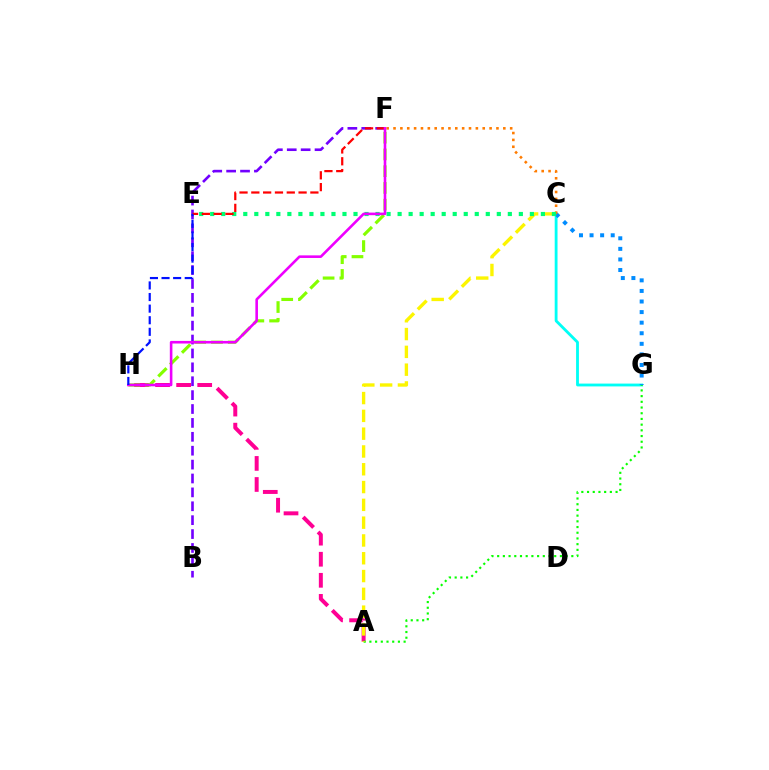{('A', 'H'): [{'color': '#ff0094', 'line_style': 'dashed', 'thickness': 2.86}], ('C', 'G'): [{'color': '#00fff6', 'line_style': 'solid', 'thickness': 2.04}, {'color': '#008cff', 'line_style': 'dotted', 'thickness': 2.87}], ('B', 'F'): [{'color': '#7200ff', 'line_style': 'dashed', 'thickness': 1.89}], ('A', 'G'): [{'color': '#08ff00', 'line_style': 'dotted', 'thickness': 1.55}], ('F', 'H'): [{'color': '#84ff00', 'line_style': 'dashed', 'thickness': 2.28}, {'color': '#ee00ff', 'line_style': 'solid', 'thickness': 1.87}], ('A', 'C'): [{'color': '#fcf500', 'line_style': 'dashed', 'thickness': 2.42}], ('C', 'F'): [{'color': '#ff7c00', 'line_style': 'dotted', 'thickness': 1.86}], ('C', 'E'): [{'color': '#00ff74', 'line_style': 'dotted', 'thickness': 2.99}], ('E', 'F'): [{'color': '#ff0000', 'line_style': 'dashed', 'thickness': 1.6}], ('E', 'H'): [{'color': '#0010ff', 'line_style': 'dashed', 'thickness': 1.58}]}